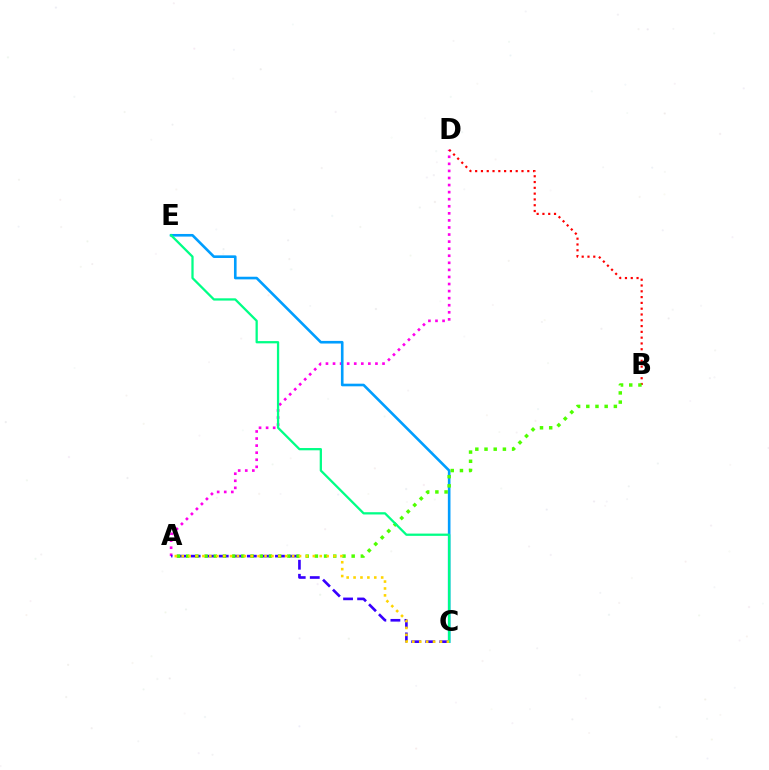{('A', 'D'): [{'color': '#ff00ed', 'line_style': 'dotted', 'thickness': 1.92}], ('B', 'D'): [{'color': '#ff0000', 'line_style': 'dotted', 'thickness': 1.57}], ('C', 'E'): [{'color': '#009eff', 'line_style': 'solid', 'thickness': 1.89}, {'color': '#00ff86', 'line_style': 'solid', 'thickness': 1.63}], ('A', 'C'): [{'color': '#3700ff', 'line_style': 'dashed', 'thickness': 1.91}, {'color': '#ffd500', 'line_style': 'dotted', 'thickness': 1.88}], ('A', 'B'): [{'color': '#4fff00', 'line_style': 'dotted', 'thickness': 2.5}]}